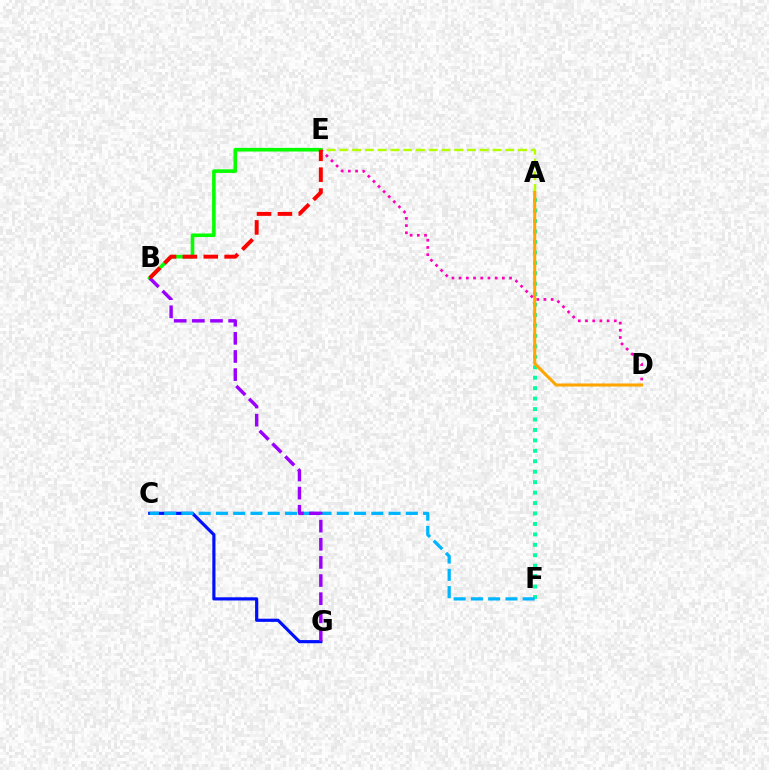{('C', 'G'): [{'color': '#0010ff', 'line_style': 'solid', 'thickness': 2.28}], ('A', 'E'): [{'color': '#b3ff00', 'line_style': 'dashed', 'thickness': 1.73}], ('A', 'F'): [{'color': '#00ff9d', 'line_style': 'dotted', 'thickness': 2.84}], ('D', 'E'): [{'color': '#ff00bd', 'line_style': 'dotted', 'thickness': 1.96}], ('B', 'E'): [{'color': '#08ff00', 'line_style': 'solid', 'thickness': 2.6}, {'color': '#ff0000', 'line_style': 'dashed', 'thickness': 2.84}], ('A', 'D'): [{'color': '#ffa500', 'line_style': 'solid', 'thickness': 2.2}], ('C', 'F'): [{'color': '#00b5ff', 'line_style': 'dashed', 'thickness': 2.35}], ('B', 'G'): [{'color': '#9b00ff', 'line_style': 'dashed', 'thickness': 2.46}]}